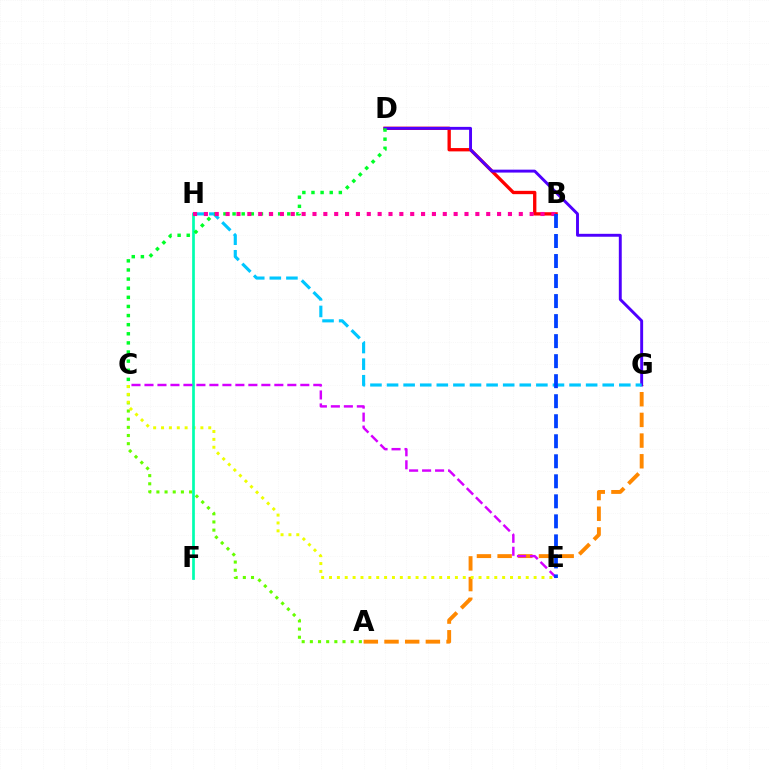{('A', 'C'): [{'color': '#66ff00', 'line_style': 'dotted', 'thickness': 2.22}], ('B', 'D'): [{'color': '#ff0000', 'line_style': 'solid', 'thickness': 2.4}], ('A', 'G'): [{'color': '#ff8800', 'line_style': 'dashed', 'thickness': 2.81}], ('C', 'E'): [{'color': '#eeff00', 'line_style': 'dotted', 'thickness': 2.14}, {'color': '#d600ff', 'line_style': 'dashed', 'thickness': 1.76}], ('D', 'G'): [{'color': '#4f00ff', 'line_style': 'solid', 'thickness': 2.1}], ('G', 'H'): [{'color': '#00c7ff', 'line_style': 'dashed', 'thickness': 2.25}], ('F', 'H'): [{'color': '#00ffaf', 'line_style': 'solid', 'thickness': 1.95}], ('C', 'D'): [{'color': '#00ff27', 'line_style': 'dotted', 'thickness': 2.48}], ('B', 'H'): [{'color': '#ff00a0', 'line_style': 'dotted', 'thickness': 2.95}], ('B', 'E'): [{'color': '#003fff', 'line_style': 'dashed', 'thickness': 2.72}]}